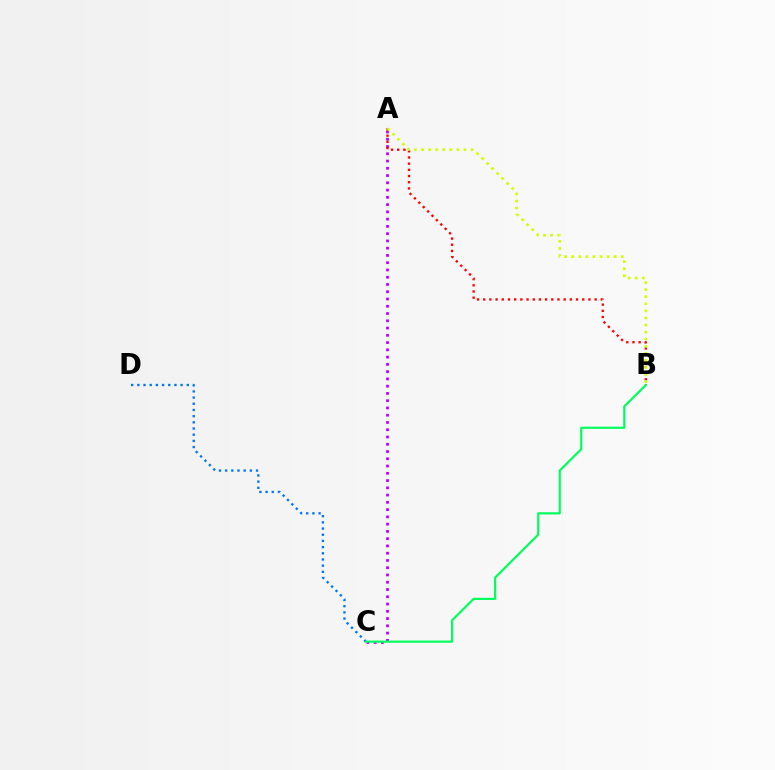{('A', 'C'): [{'color': '#b900ff', 'line_style': 'dotted', 'thickness': 1.97}], ('A', 'B'): [{'color': '#ff0000', 'line_style': 'dotted', 'thickness': 1.68}, {'color': '#d1ff00', 'line_style': 'dotted', 'thickness': 1.92}], ('C', 'D'): [{'color': '#0074ff', 'line_style': 'dotted', 'thickness': 1.68}], ('B', 'C'): [{'color': '#00ff5c', 'line_style': 'solid', 'thickness': 1.56}]}